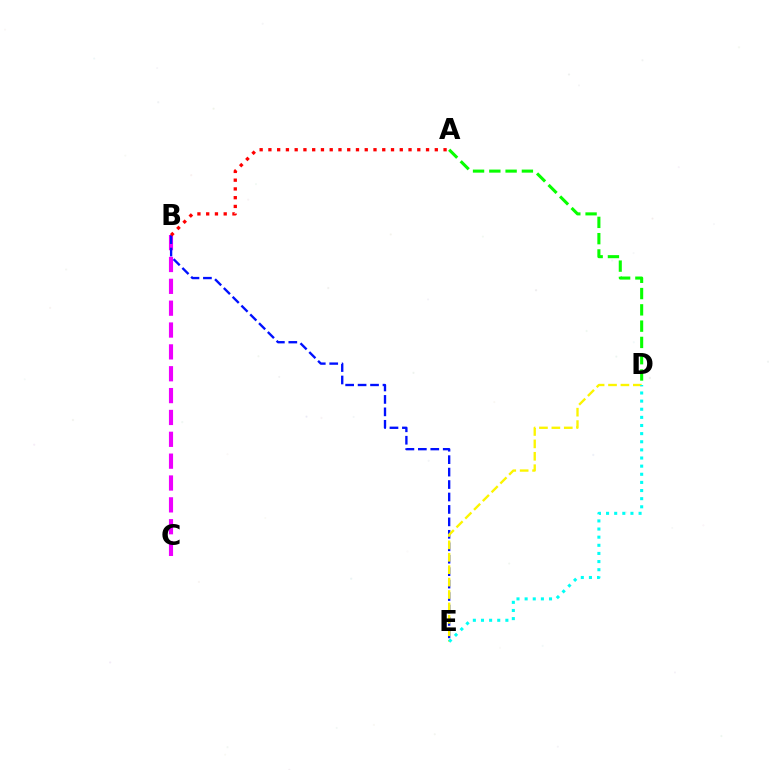{('B', 'C'): [{'color': '#ee00ff', 'line_style': 'dashed', 'thickness': 2.97}], ('B', 'E'): [{'color': '#0010ff', 'line_style': 'dashed', 'thickness': 1.69}], ('D', 'E'): [{'color': '#fcf500', 'line_style': 'dashed', 'thickness': 1.69}, {'color': '#00fff6', 'line_style': 'dotted', 'thickness': 2.21}], ('A', 'B'): [{'color': '#ff0000', 'line_style': 'dotted', 'thickness': 2.38}], ('A', 'D'): [{'color': '#08ff00', 'line_style': 'dashed', 'thickness': 2.21}]}